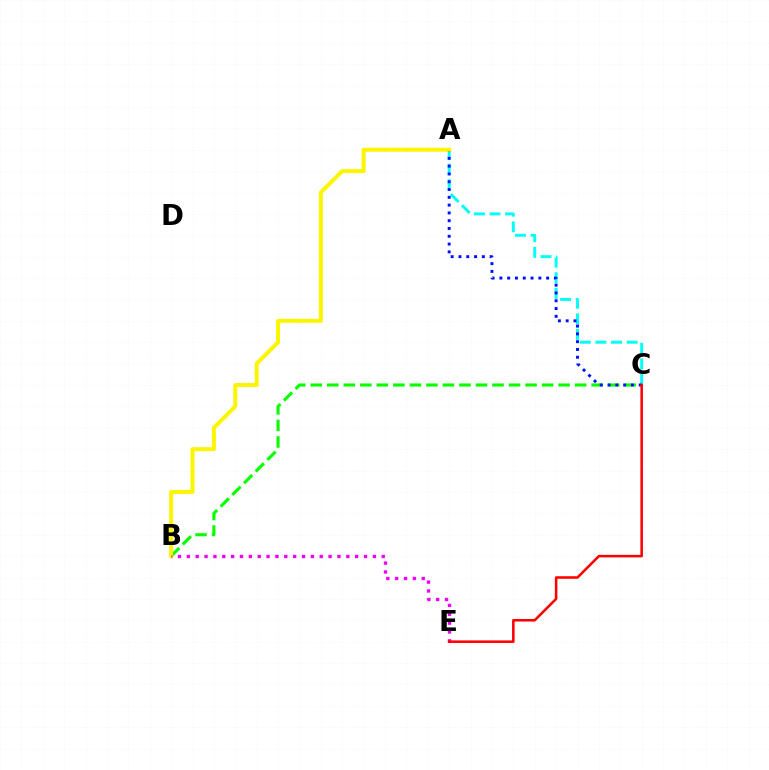{('A', 'C'): [{'color': '#00fff6', 'line_style': 'dashed', 'thickness': 2.12}, {'color': '#0010ff', 'line_style': 'dotted', 'thickness': 2.12}], ('B', 'C'): [{'color': '#08ff00', 'line_style': 'dashed', 'thickness': 2.24}], ('A', 'B'): [{'color': '#fcf500', 'line_style': 'solid', 'thickness': 2.86}], ('B', 'E'): [{'color': '#ee00ff', 'line_style': 'dotted', 'thickness': 2.41}], ('C', 'E'): [{'color': '#ff0000', 'line_style': 'solid', 'thickness': 1.84}]}